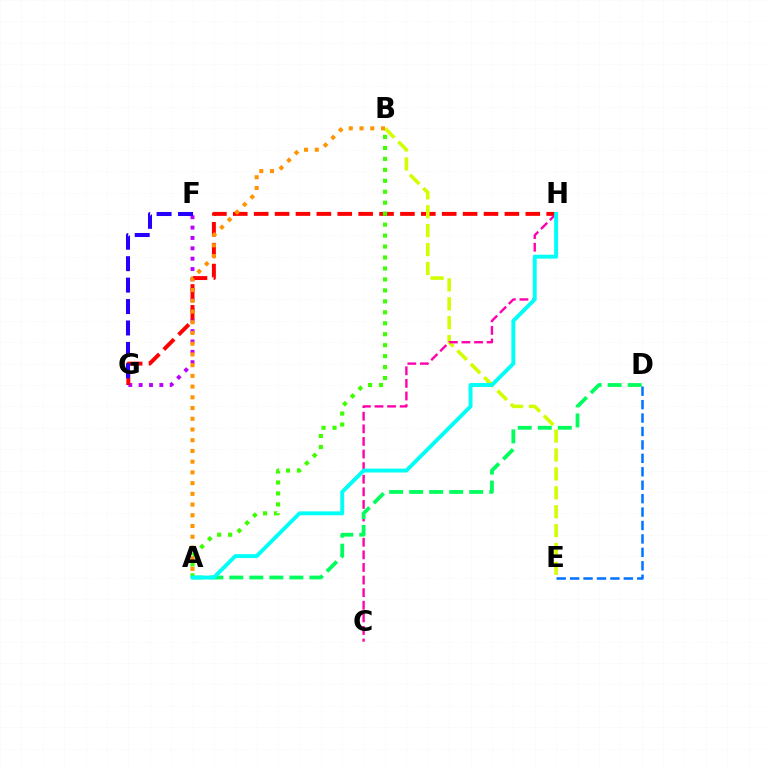{('F', 'G'): [{'color': '#b900ff', 'line_style': 'dotted', 'thickness': 2.81}, {'color': '#2500ff', 'line_style': 'dashed', 'thickness': 2.91}], ('G', 'H'): [{'color': '#ff0000', 'line_style': 'dashed', 'thickness': 2.84}], ('B', 'E'): [{'color': '#d1ff00', 'line_style': 'dashed', 'thickness': 2.57}], ('A', 'B'): [{'color': '#ff9400', 'line_style': 'dotted', 'thickness': 2.91}, {'color': '#3dff00', 'line_style': 'dotted', 'thickness': 2.98}], ('C', 'H'): [{'color': '#ff00ac', 'line_style': 'dashed', 'thickness': 1.71}], ('A', 'D'): [{'color': '#00ff5c', 'line_style': 'dashed', 'thickness': 2.72}], ('D', 'E'): [{'color': '#0074ff', 'line_style': 'dashed', 'thickness': 1.82}], ('A', 'H'): [{'color': '#00fff6', 'line_style': 'solid', 'thickness': 2.82}]}